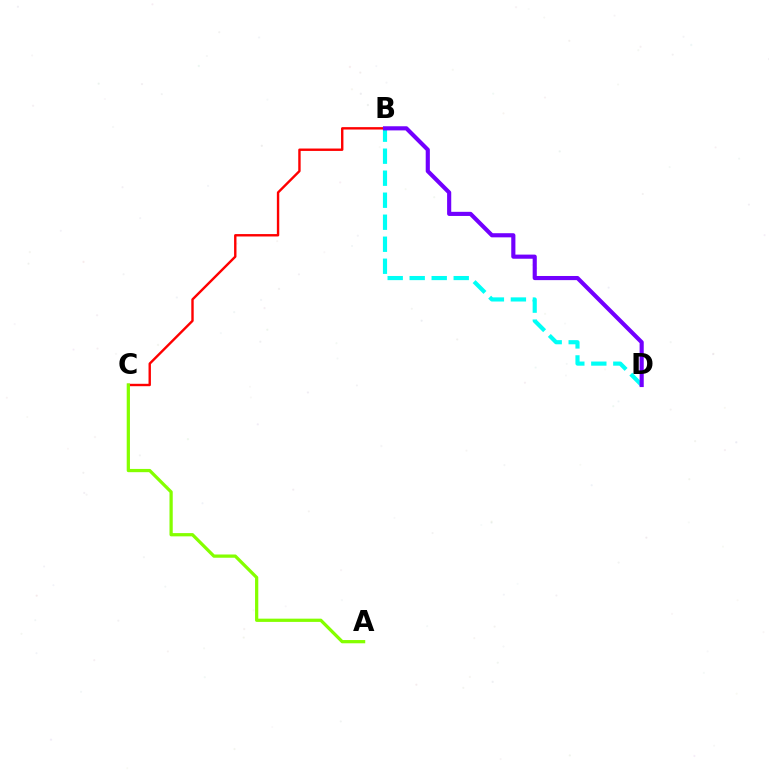{('B', 'D'): [{'color': '#00fff6', 'line_style': 'dashed', 'thickness': 2.99}, {'color': '#7200ff', 'line_style': 'solid', 'thickness': 2.98}], ('B', 'C'): [{'color': '#ff0000', 'line_style': 'solid', 'thickness': 1.73}], ('A', 'C'): [{'color': '#84ff00', 'line_style': 'solid', 'thickness': 2.34}]}